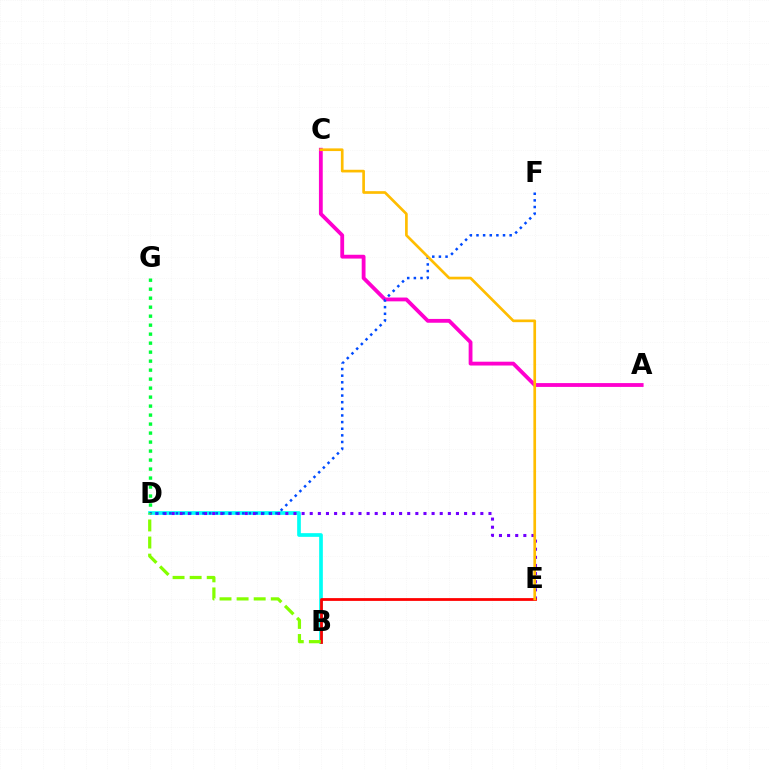{('B', 'D'): [{'color': '#00fff6', 'line_style': 'solid', 'thickness': 2.65}, {'color': '#84ff00', 'line_style': 'dashed', 'thickness': 2.32}], ('A', 'C'): [{'color': '#ff00cf', 'line_style': 'solid', 'thickness': 2.75}], ('D', 'E'): [{'color': '#7200ff', 'line_style': 'dotted', 'thickness': 2.21}], ('B', 'E'): [{'color': '#ff0000', 'line_style': 'solid', 'thickness': 2.0}], ('D', 'G'): [{'color': '#00ff39', 'line_style': 'dotted', 'thickness': 2.44}], ('D', 'F'): [{'color': '#004bff', 'line_style': 'dotted', 'thickness': 1.8}], ('C', 'E'): [{'color': '#ffbd00', 'line_style': 'solid', 'thickness': 1.93}]}